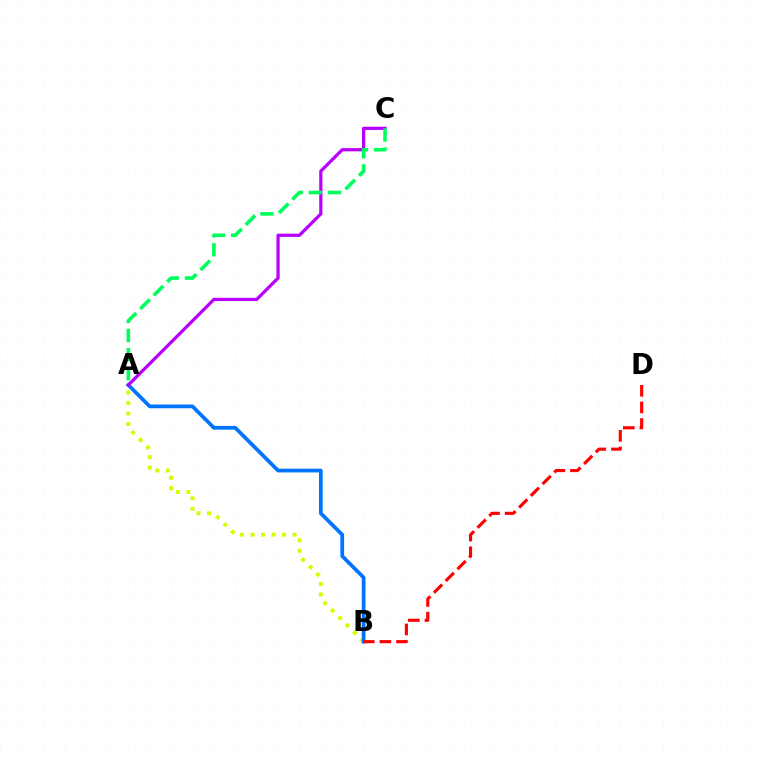{('A', 'B'): [{'color': '#d1ff00', 'line_style': 'dotted', 'thickness': 2.85}, {'color': '#0074ff', 'line_style': 'solid', 'thickness': 2.69}], ('A', 'C'): [{'color': '#b900ff', 'line_style': 'solid', 'thickness': 2.32}, {'color': '#00ff5c', 'line_style': 'dashed', 'thickness': 2.59}], ('B', 'D'): [{'color': '#ff0000', 'line_style': 'dashed', 'thickness': 2.26}]}